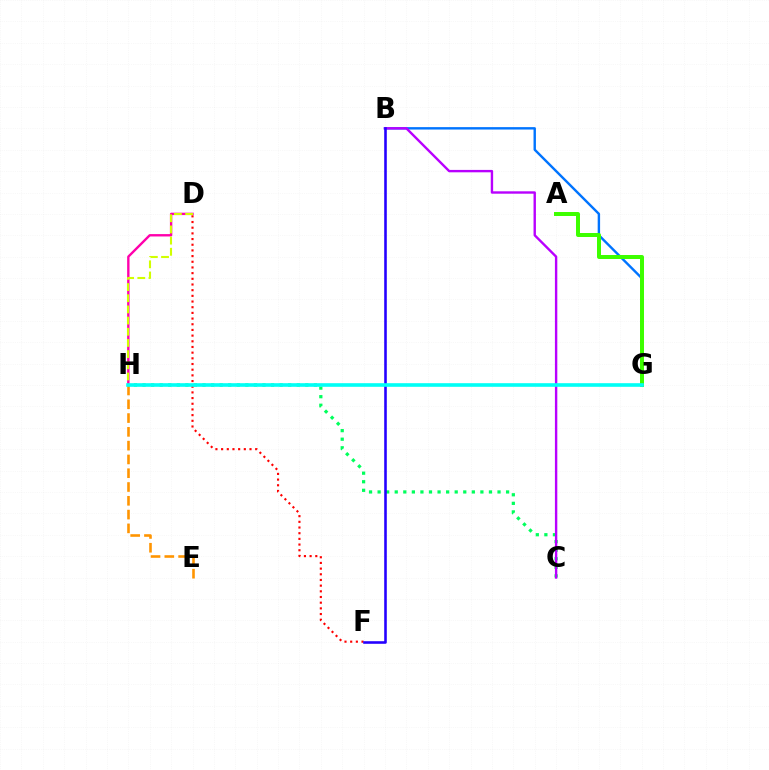{('D', 'F'): [{'color': '#ff0000', 'line_style': 'dotted', 'thickness': 1.54}], ('D', 'H'): [{'color': '#ff00ac', 'line_style': 'solid', 'thickness': 1.71}, {'color': '#d1ff00', 'line_style': 'dashed', 'thickness': 1.52}], ('E', 'H'): [{'color': '#ff9400', 'line_style': 'dashed', 'thickness': 1.87}], ('B', 'G'): [{'color': '#0074ff', 'line_style': 'solid', 'thickness': 1.73}], ('A', 'G'): [{'color': '#3dff00', 'line_style': 'solid', 'thickness': 2.87}], ('C', 'H'): [{'color': '#00ff5c', 'line_style': 'dotted', 'thickness': 2.33}], ('B', 'C'): [{'color': '#b900ff', 'line_style': 'solid', 'thickness': 1.72}], ('B', 'F'): [{'color': '#2500ff', 'line_style': 'solid', 'thickness': 1.86}], ('G', 'H'): [{'color': '#00fff6', 'line_style': 'solid', 'thickness': 2.61}]}